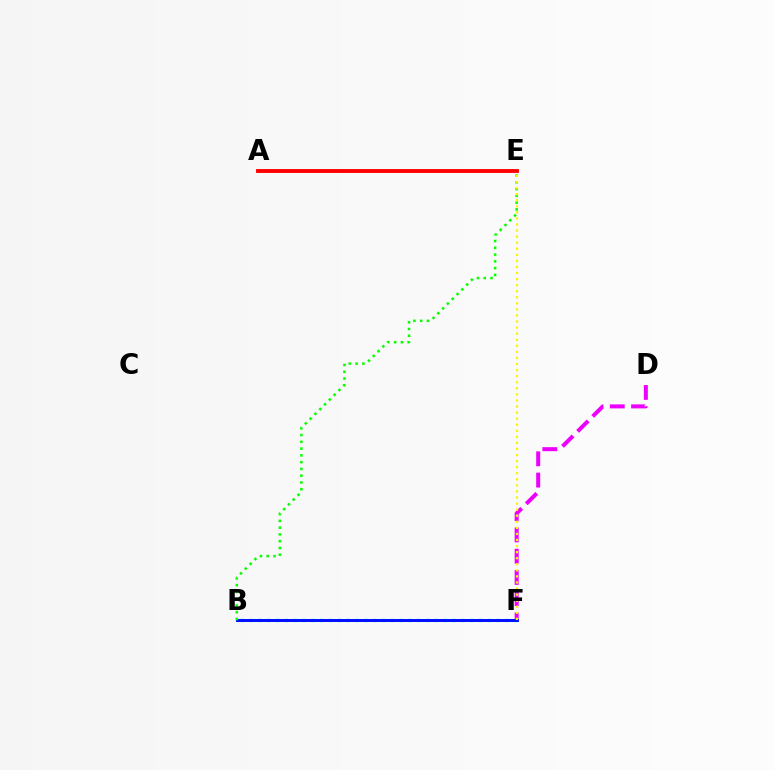{('D', 'F'): [{'color': '#ee00ff', 'line_style': 'dashed', 'thickness': 2.89}], ('B', 'F'): [{'color': '#00fff6', 'line_style': 'dotted', 'thickness': 2.4}, {'color': '#0010ff', 'line_style': 'solid', 'thickness': 2.14}], ('B', 'E'): [{'color': '#08ff00', 'line_style': 'dotted', 'thickness': 1.84}], ('E', 'F'): [{'color': '#fcf500', 'line_style': 'dotted', 'thickness': 1.65}], ('A', 'E'): [{'color': '#ff0000', 'line_style': 'solid', 'thickness': 2.78}]}